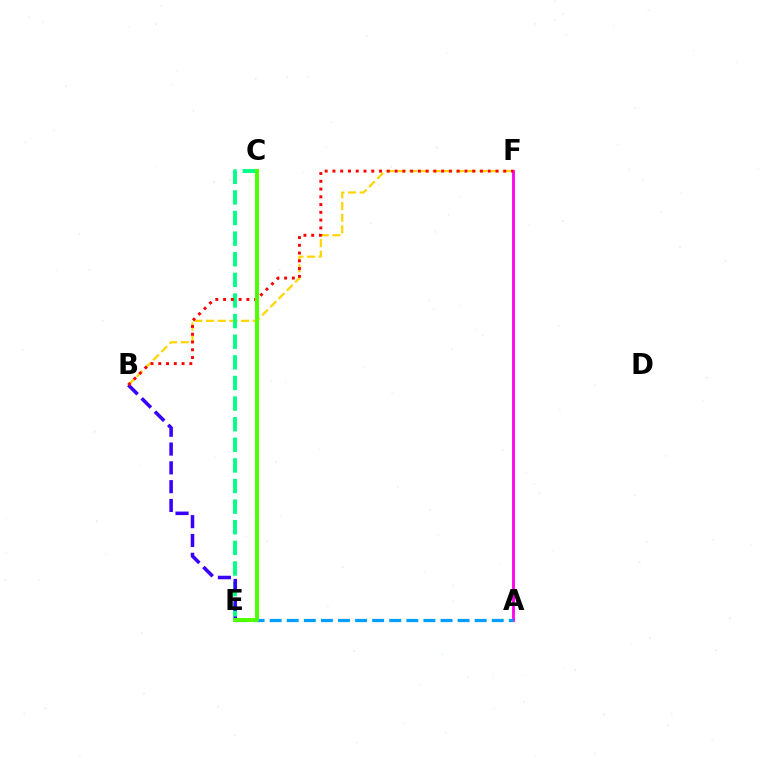{('B', 'F'): [{'color': '#ffd500', 'line_style': 'dashed', 'thickness': 1.59}, {'color': '#ff0000', 'line_style': 'dotted', 'thickness': 2.11}], ('A', 'F'): [{'color': '#ff00ed', 'line_style': 'solid', 'thickness': 2.03}], ('A', 'E'): [{'color': '#009eff', 'line_style': 'dashed', 'thickness': 2.32}], ('C', 'E'): [{'color': '#00ff86', 'line_style': 'dashed', 'thickness': 2.8}, {'color': '#4fff00', 'line_style': 'solid', 'thickness': 2.83}], ('B', 'E'): [{'color': '#3700ff', 'line_style': 'dashed', 'thickness': 2.55}]}